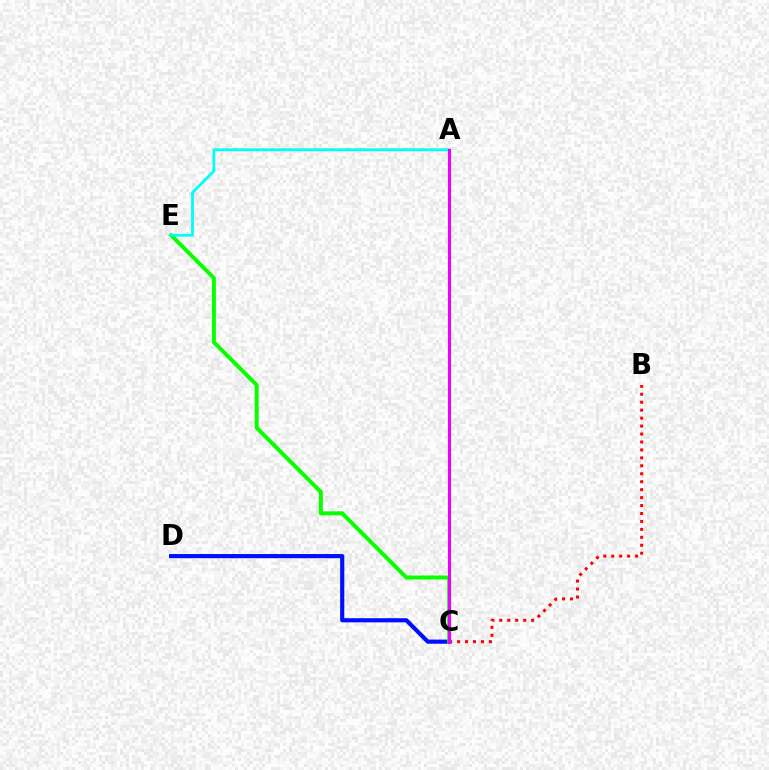{('B', 'C'): [{'color': '#ff0000', 'line_style': 'dotted', 'thickness': 2.16}], ('C', 'D'): [{'color': '#0010ff', 'line_style': 'solid', 'thickness': 2.99}], ('A', 'C'): [{'color': '#fcf500', 'line_style': 'solid', 'thickness': 2.24}, {'color': '#ee00ff', 'line_style': 'solid', 'thickness': 2.2}], ('C', 'E'): [{'color': '#08ff00', 'line_style': 'solid', 'thickness': 2.87}], ('A', 'E'): [{'color': '#00fff6', 'line_style': 'solid', 'thickness': 2.03}]}